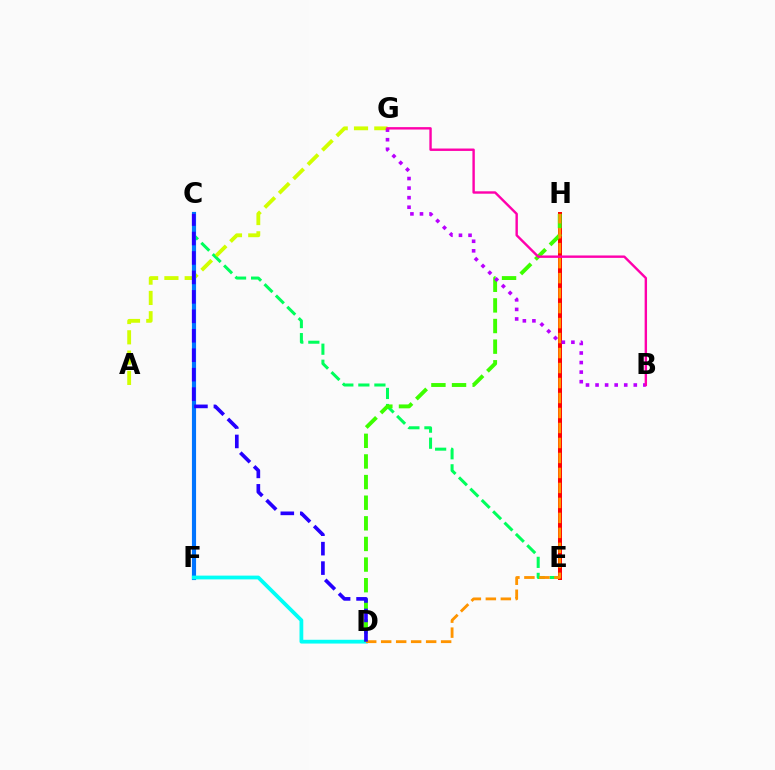{('C', 'E'): [{'color': '#00ff5c', 'line_style': 'dashed', 'thickness': 2.18}], ('E', 'H'): [{'color': '#ff0000', 'line_style': 'solid', 'thickness': 2.87}], ('A', 'G'): [{'color': '#d1ff00', 'line_style': 'dashed', 'thickness': 2.76}], ('C', 'F'): [{'color': '#0074ff', 'line_style': 'solid', 'thickness': 2.98}], ('D', 'F'): [{'color': '#00fff6', 'line_style': 'solid', 'thickness': 2.72}], ('D', 'H'): [{'color': '#3dff00', 'line_style': 'dashed', 'thickness': 2.8}, {'color': '#ff9400', 'line_style': 'dashed', 'thickness': 2.04}], ('B', 'G'): [{'color': '#b900ff', 'line_style': 'dotted', 'thickness': 2.6}, {'color': '#ff00ac', 'line_style': 'solid', 'thickness': 1.73}], ('C', 'D'): [{'color': '#2500ff', 'line_style': 'dashed', 'thickness': 2.64}]}